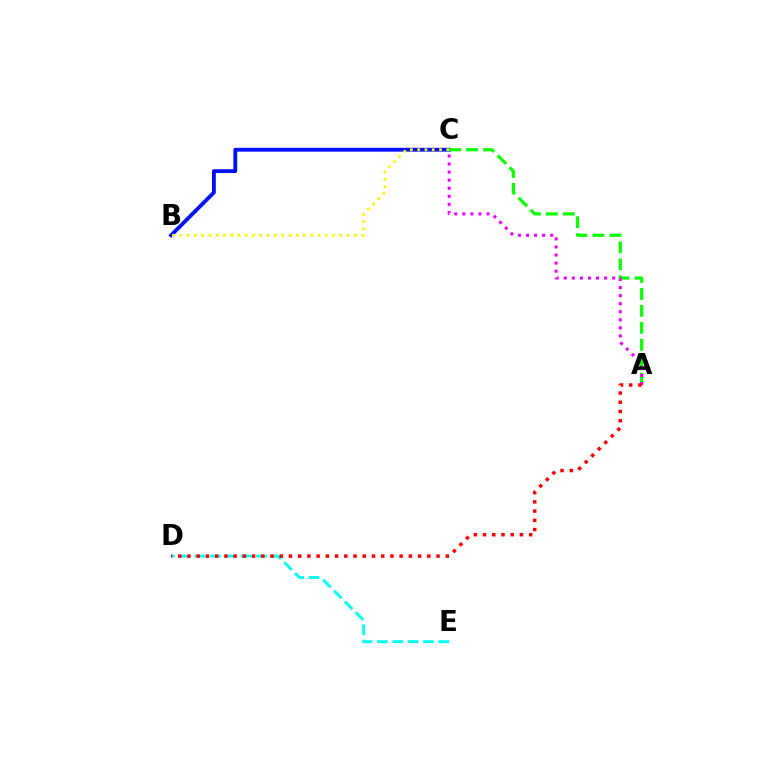{('B', 'C'): [{'color': '#0010ff', 'line_style': 'solid', 'thickness': 2.76}, {'color': '#fcf500', 'line_style': 'dotted', 'thickness': 1.98}], ('D', 'E'): [{'color': '#00fff6', 'line_style': 'dashed', 'thickness': 2.09}], ('A', 'C'): [{'color': '#08ff00', 'line_style': 'dashed', 'thickness': 2.31}, {'color': '#ee00ff', 'line_style': 'dotted', 'thickness': 2.19}], ('A', 'D'): [{'color': '#ff0000', 'line_style': 'dotted', 'thickness': 2.51}]}